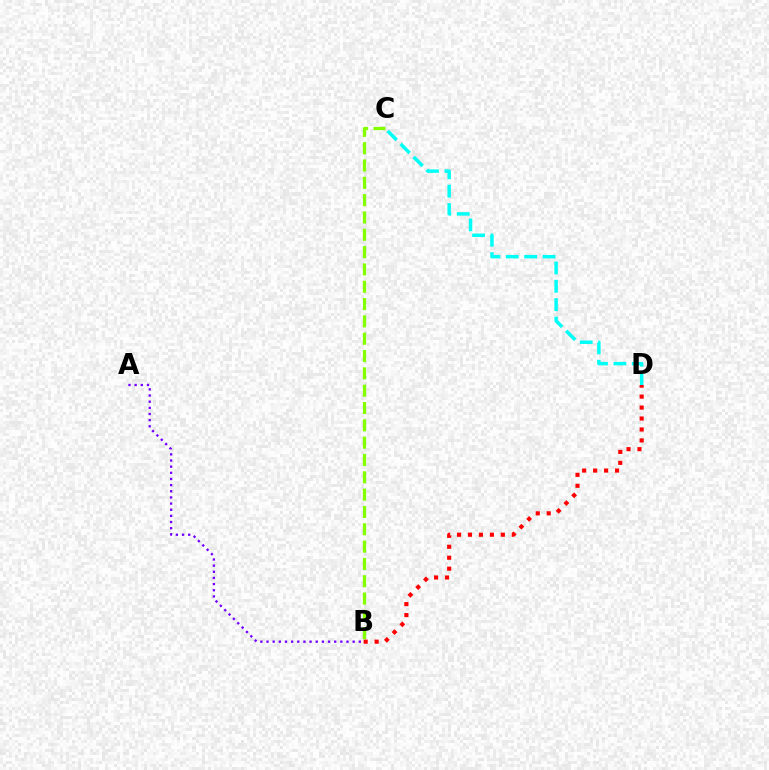{('C', 'D'): [{'color': '#00fff6', 'line_style': 'dashed', 'thickness': 2.5}], ('B', 'D'): [{'color': '#ff0000', 'line_style': 'dotted', 'thickness': 2.98}], ('A', 'B'): [{'color': '#7200ff', 'line_style': 'dotted', 'thickness': 1.67}], ('B', 'C'): [{'color': '#84ff00', 'line_style': 'dashed', 'thickness': 2.35}]}